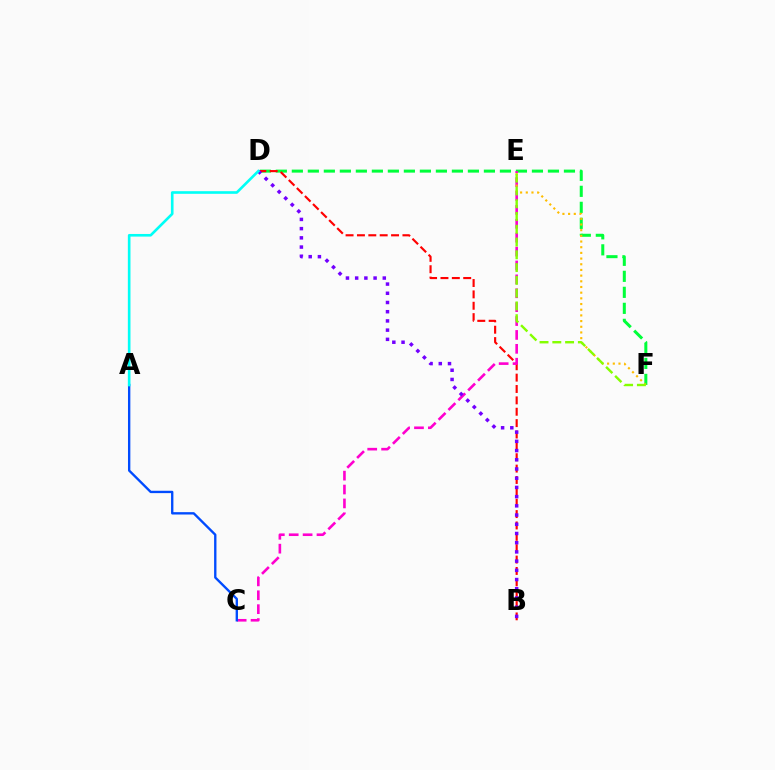{('D', 'F'): [{'color': '#00ff39', 'line_style': 'dashed', 'thickness': 2.17}], ('B', 'D'): [{'color': '#ff0000', 'line_style': 'dashed', 'thickness': 1.54}, {'color': '#7200ff', 'line_style': 'dotted', 'thickness': 2.5}], ('C', 'E'): [{'color': '#ff00cf', 'line_style': 'dashed', 'thickness': 1.89}], ('A', 'C'): [{'color': '#004bff', 'line_style': 'solid', 'thickness': 1.69}], ('E', 'F'): [{'color': '#ffbd00', 'line_style': 'dotted', 'thickness': 1.54}, {'color': '#84ff00', 'line_style': 'dashed', 'thickness': 1.74}], ('A', 'D'): [{'color': '#00fff6', 'line_style': 'solid', 'thickness': 1.89}]}